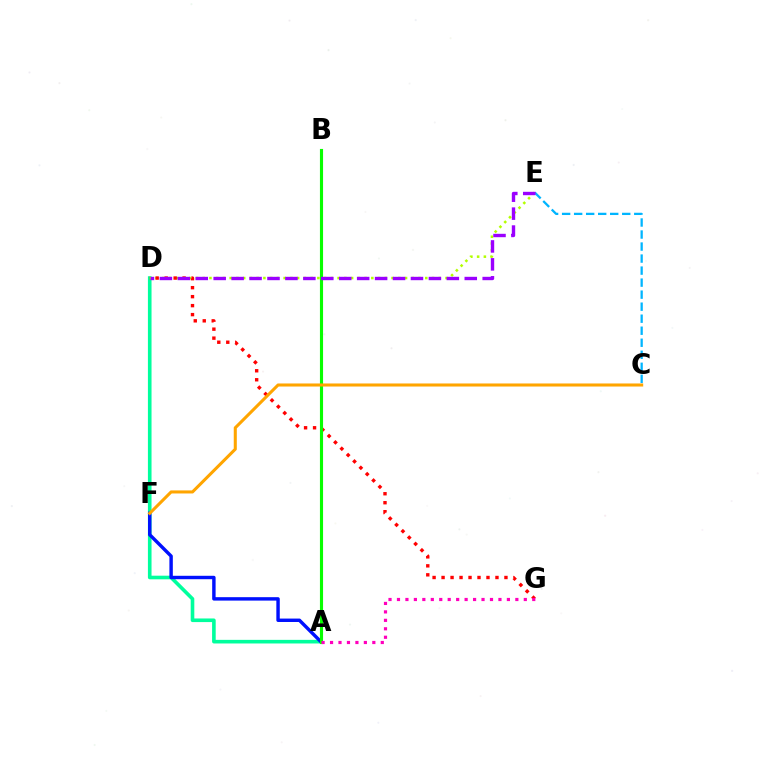{('A', 'D'): [{'color': '#00ff9d', 'line_style': 'solid', 'thickness': 2.6}], ('D', 'E'): [{'color': '#b3ff00', 'line_style': 'dotted', 'thickness': 1.83}, {'color': '#9b00ff', 'line_style': 'dashed', 'thickness': 2.44}], ('D', 'G'): [{'color': '#ff0000', 'line_style': 'dotted', 'thickness': 2.44}], ('A', 'F'): [{'color': '#0010ff', 'line_style': 'solid', 'thickness': 2.47}], ('C', 'E'): [{'color': '#00b5ff', 'line_style': 'dashed', 'thickness': 1.63}], ('A', 'B'): [{'color': '#08ff00', 'line_style': 'solid', 'thickness': 2.25}], ('A', 'G'): [{'color': '#ff00bd', 'line_style': 'dotted', 'thickness': 2.3}], ('C', 'F'): [{'color': '#ffa500', 'line_style': 'solid', 'thickness': 2.2}]}